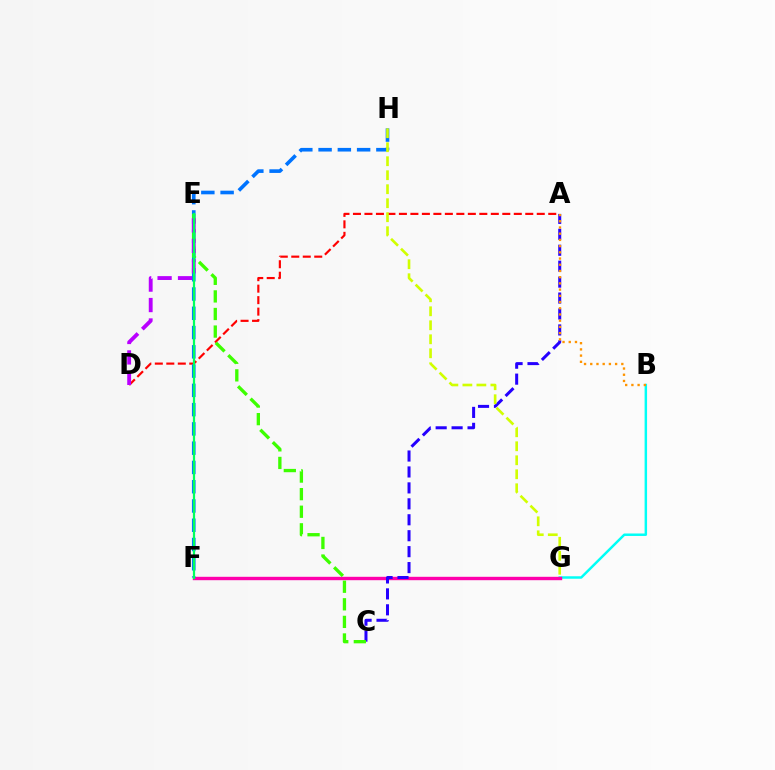{('B', 'G'): [{'color': '#00fff6', 'line_style': 'solid', 'thickness': 1.78}], ('F', 'G'): [{'color': '#ff00ac', 'line_style': 'solid', 'thickness': 2.44}], ('A', 'D'): [{'color': '#ff0000', 'line_style': 'dashed', 'thickness': 1.56}], ('A', 'C'): [{'color': '#2500ff', 'line_style': 'dashed', 'thickness': 2.17}], ('F', 'H'): [{'color': '#0074ff', 'line_style': 'dashed', 'thickness': 2.62}], ('C', 'E'): [{'color': '#3dff00', 'line_style': 'dashed', 'thickness': 2.39}], ('D', 'E'): [{'color': '#b900ff', 'line_style': 'dashed', 'thickness': 2.78}], ('A', 'B'): [{'color': '#ff9400', 'line_style': 'dotted', 'thickness': 1.69}], ('G', 'H'): [{'color': '#d1ff00', 'line_style': 'dashed', 'thickness': 1.9}], ('E', 'F'): [{'color': '#00ff5c', 'line_style': 'solid', 'thickness': 1.6}]}